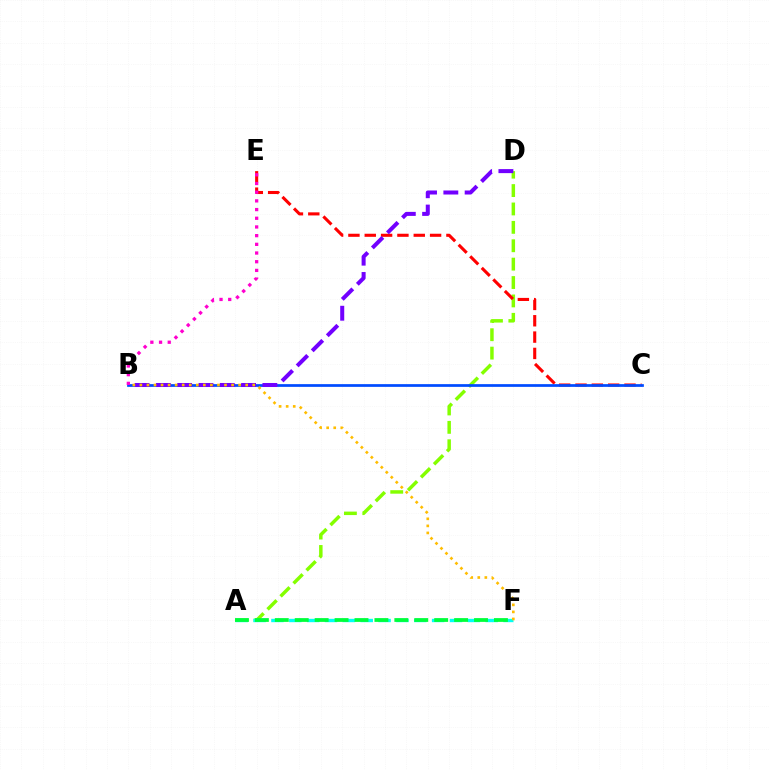{('A', 'D'): [{'color': '#84ff00', 'line_style': 'dashed', 'thickness': 2.5}], ('C', 'E'): [{'color': '#ff0000', 'line_style': 'dashed', 'thickness': 2.22}], ('B', 'C'): [{'color': '#004bff', 'line_style': 'solid', 'thickness': 1.96}], ('A', 'F'): [{'color': '#00fff6', 'line_style': 'dashed', 'thickness': 2.43}, {'color': '#00ff39', 'line_style': 'dashed', 'thickness': 2.71}], ('B', 'E'): [{'color': '#ff00cf', 'line_style': 'dotted', 'thickness': 2.36}], ('B', 'D'): [{'color': '#7200ff', 'line_style': 'dashed', 'thickness': 2.89}], ('B', 'F'): [{'color': '#ffbd00', 'line_style': 'dotted', 'thickness': 1.92}]}